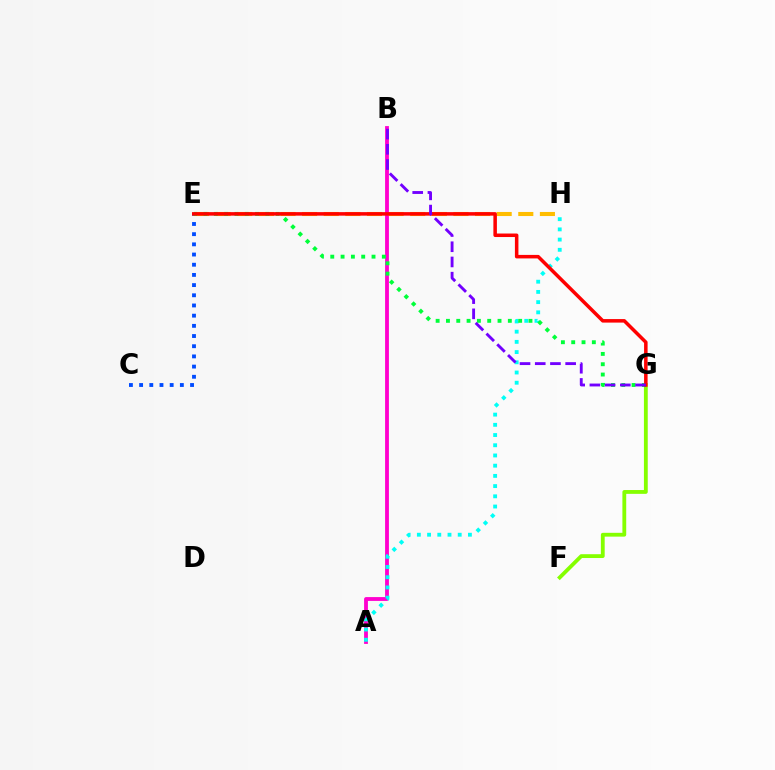{('A', 'B'): [{'color': '#ff00cf', 'line_style': 'solid', 'thickness': 2.75}], ('C', 'E'): [{'color': '#004bff', 'line_style': 'dotted', 'thickness': 2.77}], ('F', 'G'): [{'color': '#84ff00', 'line_style': 'solid', 'thickness': 2.75}], ('E', 'H'): [{'color': '#ffbd00', 'line_style': 'dashed', 'thickness': 2.94}], ('A', 'H'): [{'color': '#00fff6', 'line_style': 'dotted', 'thickness': 2.77}], ('E', 'G'): [{'color': '#00ff39', 'line_style': 'dotted', 'thickness': 2.8}, {'color': '#ff0000', 'line_style': 'solid', 'thickness': 2.53}], ('B', 'G'): [{'color': '#7200ff', 'line_style': 'dashed', 'thickness': 2.07}]}